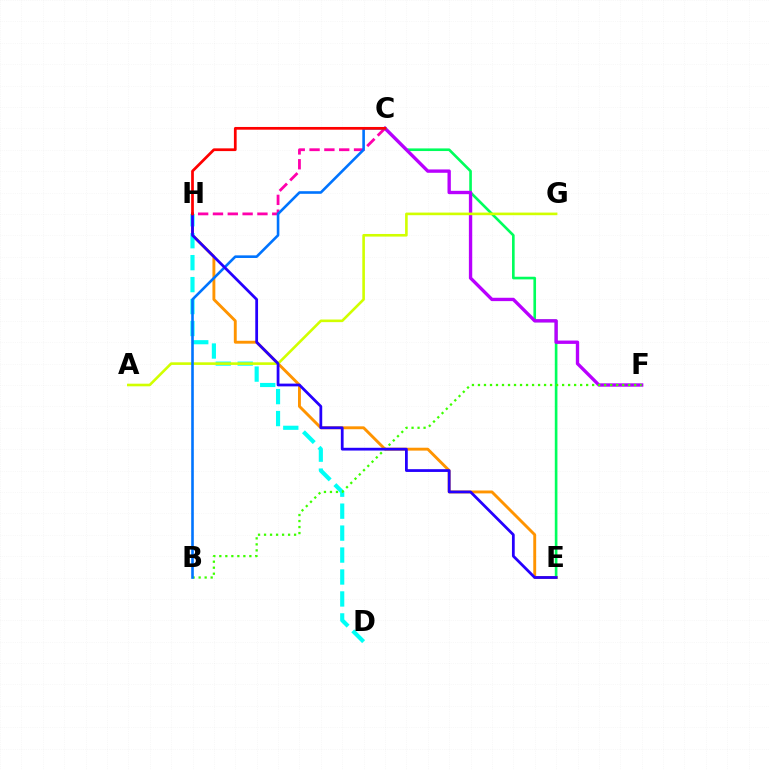{('C', 'E'): [{'color': '#00ff5c', 'line_style': 'solid', 'thickness': 1.9}], ('E', 'H'): [{'color': '#ff9400', 'line_style': 'solid', 'thickness': 2.08}, {'color': '#2500ff', 'line_style': 'solid', 'thickness': 1.99}], ('D', 'H'): [{'color': '#00fff6', 'line_style': 'dashed', 'thickness': 2.98}], ('C', 'H'): [{'color': '#ff00ac', 'line_style': 'dashed', 'thickness': 2.01}, {'color': '#ff0000', 'line_style': 'solid', 'thickness': 1.97}], ('C', 'F'): [{'color': '#b900ff', 'line_style': 'solid', 'thickness': 2.41}], ('B', 'F'): [{'color': '#3dff00', 'line_style': 'dotted', 'thickness': 1.63}], ('A', 'G'): [{'color': '#d1ff00', 'line_style': 'solid', 'thickness': 1.88}], ('B', 'C'): [{'color': '#0074ff', 'line_style': 'solid', 'thickness': 1.88}]}